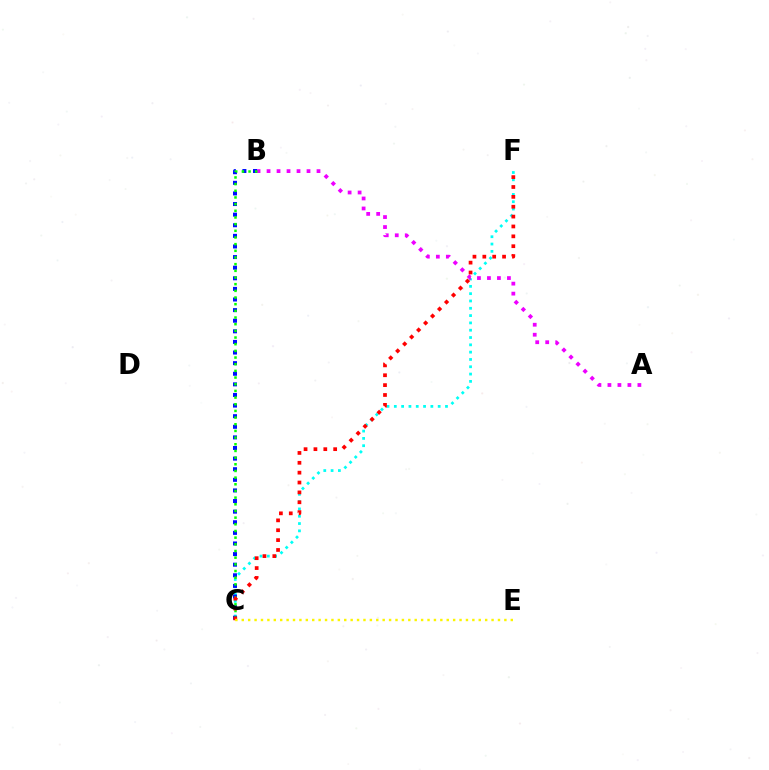{('C', 'F'): [{'color': '#00fff6', 'line_style': 'dotted', 'thickness': 1.99}, {'color': '#ff0000', 'line_style': 'dotted', 'thickness': 2.68}], ('A', 'B'): [{'color': '#ee00ff', 'line_style': 'dotted', 'thickness': 2.71}], ('B', 'C'): [{'color': '#0010ff', 'line_style': 'dotted', 'thickness': 2.88}, {'color': '#08ff00', 'line_style': 'dotted', 'thickness': 1.81}], ('C', 'E'): [{'color': '#fcf500', 'line_style': 'dotted', 'thickness': 1.74}]}